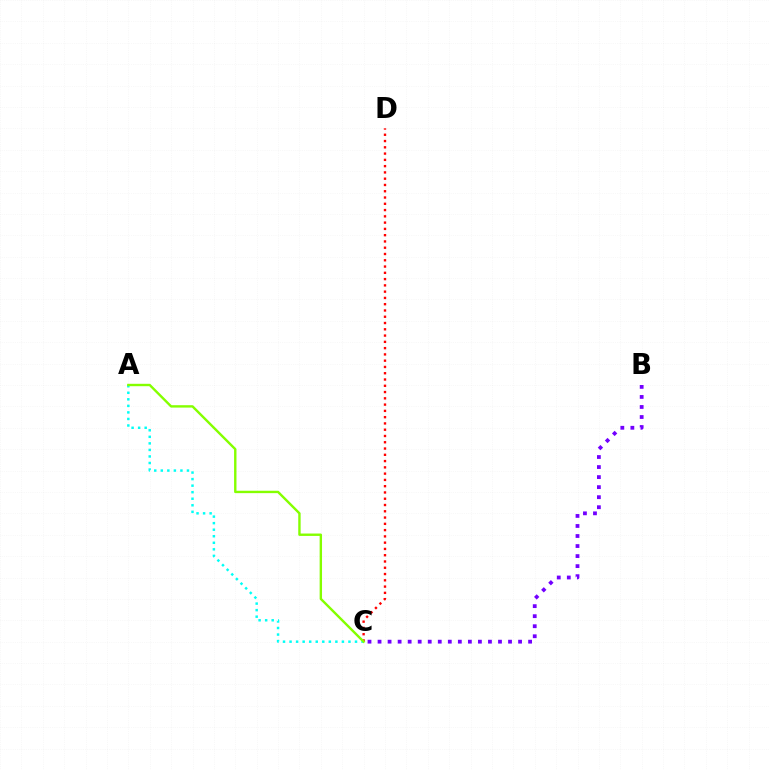{('C', 'D'): [{'color': '#ff0000', 'line_style': 'dotted', 'thickness': 1.7}], ('A', 'C'): [{'color': '#00fff6', 'line_style': 'dotted', 'thickness': 1.78}, {'color': '#84ff00', 'line_style': 'solid', 'thickness': 1.73}], ('B', 'C'): [{'color': '#7200ff', 'line_style': 'dotted', 'thickness': 2.73}]}